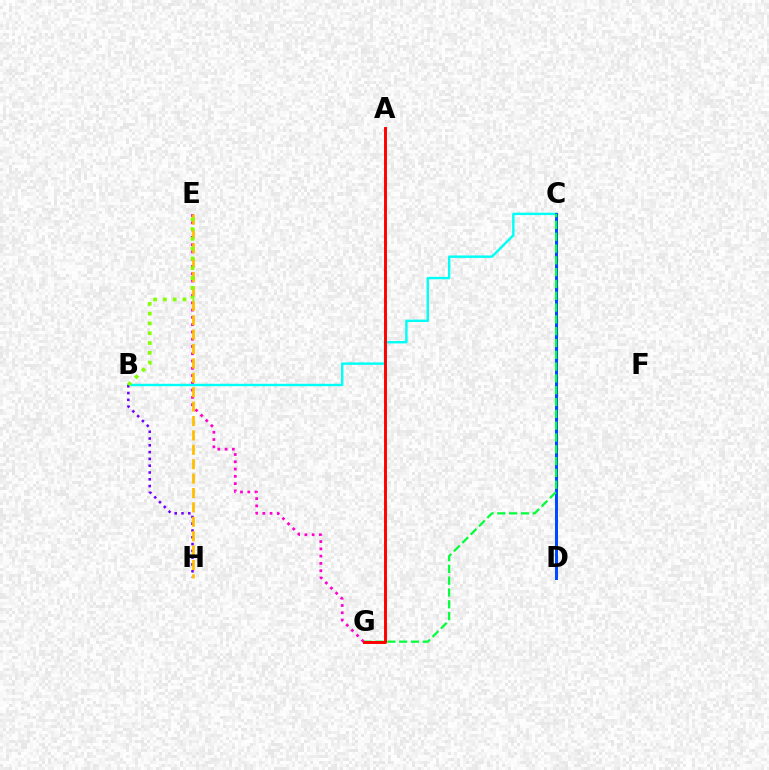{('E', 'G'): [{'color': '#ff00cf', 'line_style': 'dotted', 'thickness': 1.98}], ('B', 'C'): [{'color': '#00fff6', 'line_style': 'solid', 'thickness': 1.74}], ('B', 'H'): [{'color': '#7200ff', 'line_style': 'dotted', 'thickness': 1.84}], ('E', 'H'): [{'color': '#ffbd00', 'line_style': 'dashed', 'thickness': 1.96}], ('C', 'D'): [{'color': '#004bff', 'line_style': 'solid', 'thickness': 2.17}], ('B', 'E'): [{'color': '#84ff00', 'line_style': 'dotted', 'thickness': 2.66}], ('C', 'G'): [{'color': '#00ff39', 'line_style': 'dashed', 'thickness': 1.6}], ('A', 'G'): [{'color': '#ff0000', 'line_style': 'solid', 'thickness': 2.11}]}